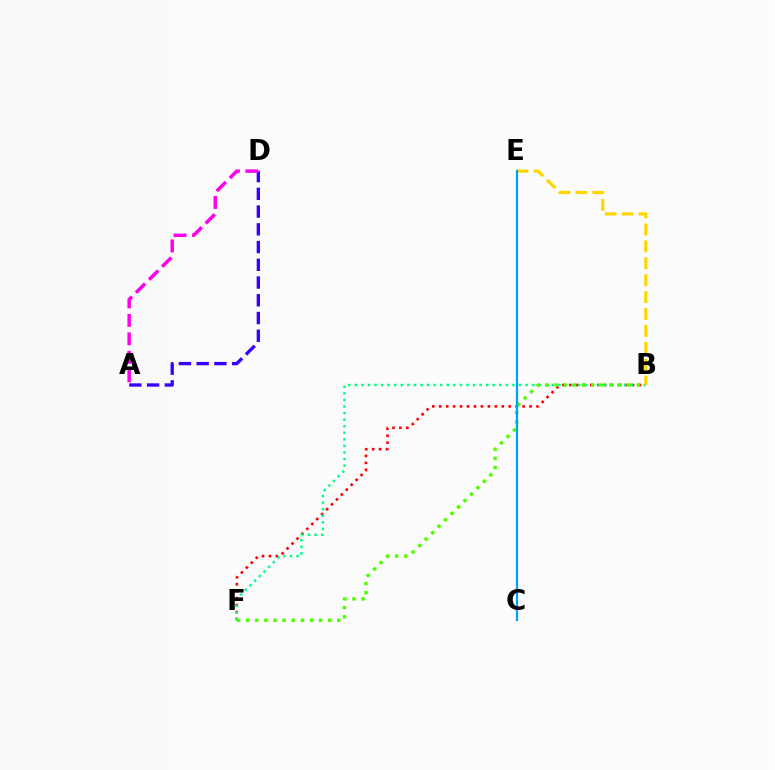{('A', 'D'): [{'color': '#3700ff', 'line_style': 'dashed', 'thickness': 2.41}, {'color': '#ff00ed', 'line_style': 'dashed', 'thickness': 2.51}], ('B', 'F'): [{'color': '#ff0000', 'line_style': 'dotted', 'thickness': 1.89}, {'color': '#00ff86', 'line_style': 'dotted', 'thickness': 1.78}, {'color': '#4fff00', 'line_style': 'dotted', 'thickness': 2.48}], ('B', 'E'): [{'color': '#ffd500', 'line_style': 'dashed', 'thickness': 2.3}], ('C', 'E'): [{'color': '#009eff', 'line_style': 'solid', 'thickness': 1.59}]}